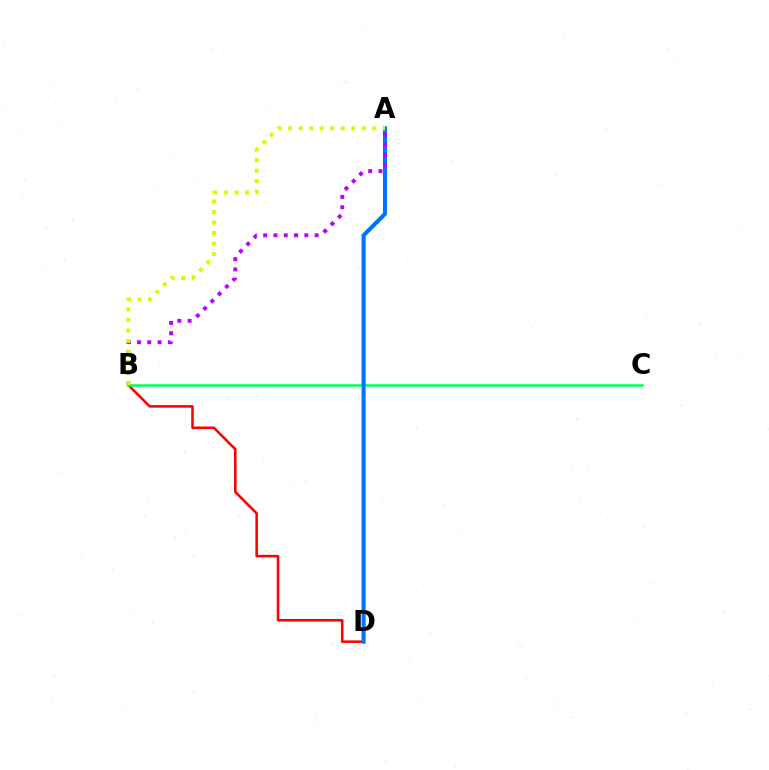{('B', 'D'): [{'color': '#ff0000', 'line_style': 'solid', 'thickness': 1.85}], ('B', 'C'): [{'color': '#00ff5c', 'line_style': 'solid', 'thickness': 1.83}], ('A', 'D'): [{'color': '#0074ff', 'line_style': 'solid', 'thickness': 2.93}], ('A', 'B'): [{'color': '#b900ff', 'line_style': 'dotted', 'thickness': 2.8}, {'color': '#d1ff00', 'line_style': 'dotted', 'thickness': 2.86}]}